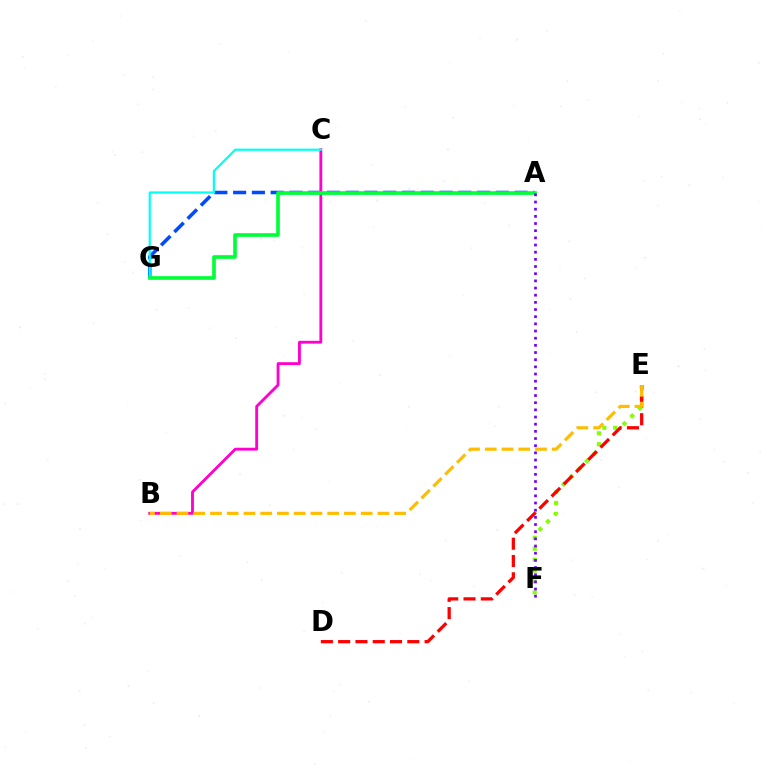{('A', 'G'): [{'color': '#004bff', 'line_style': 'dashed', 'thickness': 2.55}, {'color': '#00ff39', 'line_style': 'solid', 'thickness': 2.64}], ('B', 'C'): [{'color': '#ff00cf', 'line_style': 'solid', 'thickness': 2.05}], ('C', 'G'): [{'color': '#00fff6', 'line_style': 'solid', 'thickness': 1.59}], ('E', 'F'): [{'color': '#84ff00', 'line_style': 'dotted', 'thickness': 2.97}], ('D', 'E'): [{'color': '#ff0000', 'line_style': 'dashed', 'thickness': 2.35}], ('A', 'F'): [{'color': '#7200ff', 'line_style': 'dotted', 'thickness': 1.95}], ('B', 'E'): [{'color': '#ffbd00', 'line_style': 'dashed', 'thickness': 2.27}]}